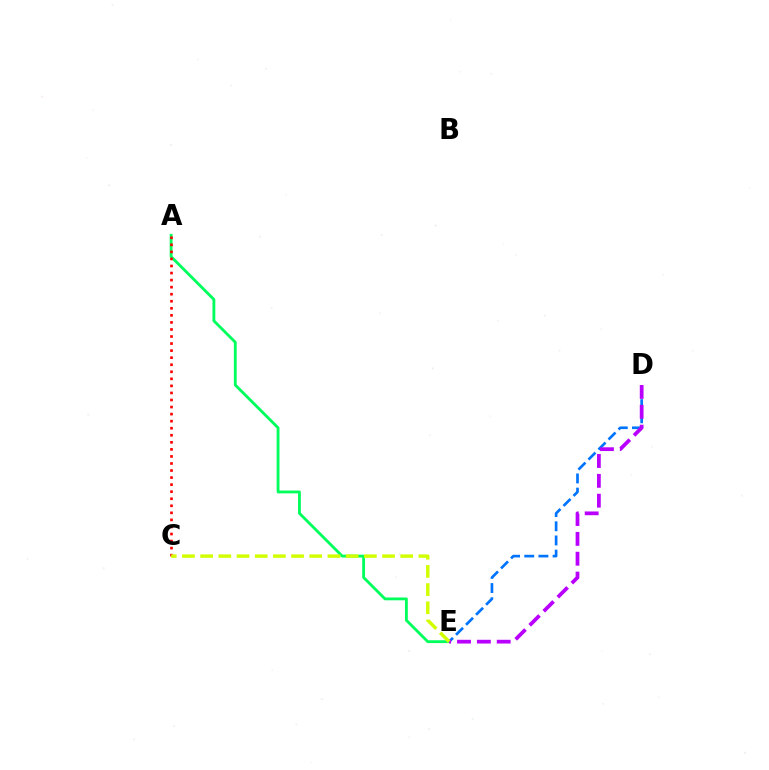{('A', 'E'): [{'color': '#00ff5c', 'line_style': 'solid', 'thickness': 2.04}], ('D', 'E'): [{'color': '#0074ff', 'line_style': 'dashed', 'thickness': 1.93}, {'color': '#b900ff', 'line_style': 'dashed', 'thickness': 2.7}], ('A', 'C'): [{'color': '#ff0000', 'line_style': 'dotted', 'thickness': 1.92}], ('C', 'E'): [{'color': '#d1ff00', 'line_style': 'dashed', 'thickness': 2.47}]}